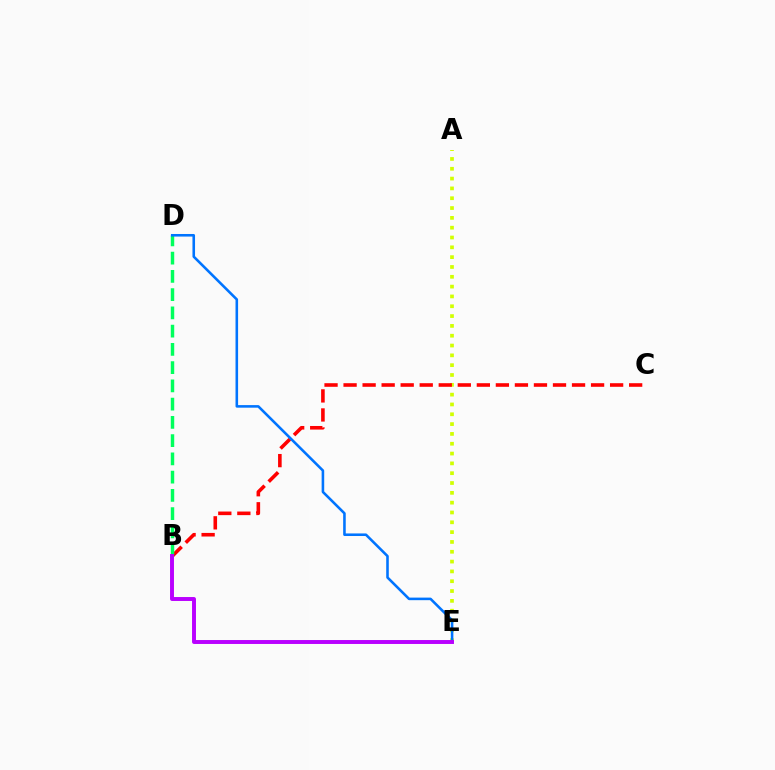{('A', 'E'): [{'color': '#d1ff00', 'line_style': 'dotted', 'thickness': 2.67}], ('B', 'C'): [{'color': '#ff0000', 'line_style': 'dashed', 'thickness': 2.59}], ('B', 'D'): [{'color': '#00ff5c', 'line_style': 'dashed', 'thickness': 2.48}], ('D', 'E'): [{'color': '#0074ff', 'line_style': 'solid', 'thickness': 1.86}], ('B', 'E'): [{'color': '#b900ff', 'line_style': 'solid', 'thickness': 2.83}]}